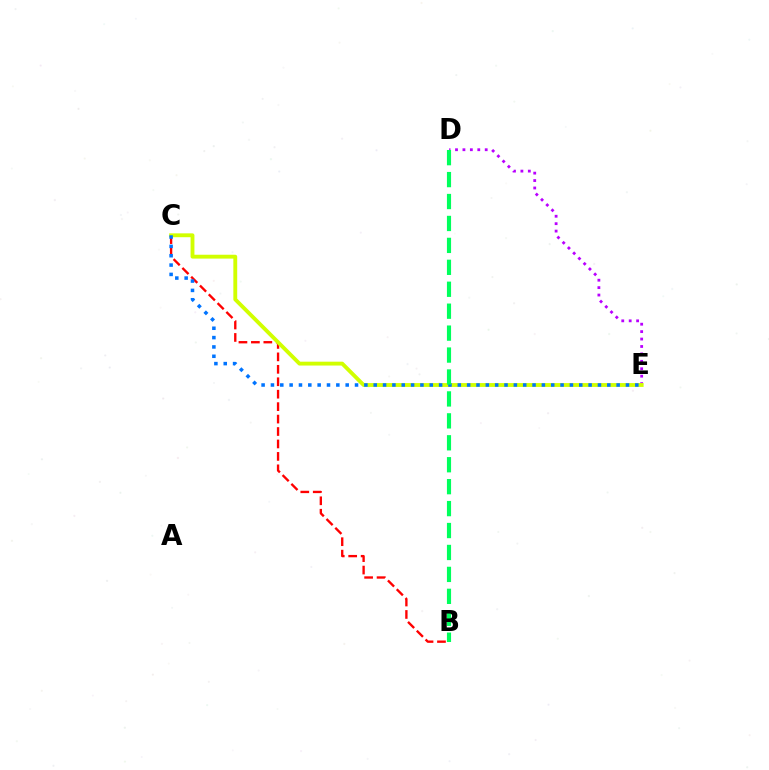{('D', 'E'): [{'color': '#b900ff', 'line_style': 'dotted', 'thickness': 2.02}], ('B', 'C'): [{'color': '#ff0000', 'line_style': 'dashed', 'thickness': 1.69}], ('C', 'E'): [{'color': '#d1ff00', 'line_style': 'solid', 'thickness': 2.78}, {'color': '#0074ff', 'line_style': 'dotted', 'thickness': 2.54}], ('B', 'D'): [{'color': '#00ff5c', 'line_style': 'dashed', 'thickness': 2.98}]}